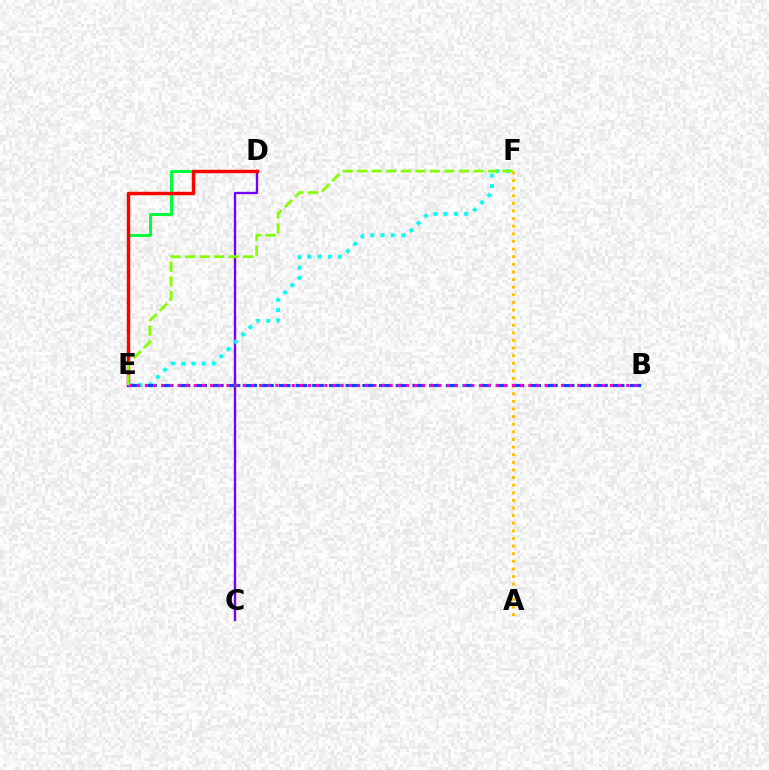{('D', 'E'): [{'color': '#00ff39', 'line_style': 'solid', 'thickness': 2.13}, {'color': '#ff0000', 'line_style': 'solid', 'thickness': 2.48}], ('C', 'D'): [{'color': '#7200ff', 'line_style': 'solid', 'thickness': 1.69}], ('A', 'F'): [{'color': '#ffbd00', 'line_style': 'dotted', 'thickness': 2.07}], ('E', 'F'): [{'color': '#00fff6', 'line_style': 'dotted', 'thickness': 2.79}, {'color': '#84ff00', 'line_style': 'dashed', 'thickness': 1.98}], ('B', 'E'): [{'color': '#004bff', 'line_style': 'dashed', 'thickness': 2.27}, {'color': '#ff00cf', 'line_style': 'dotted', 'thickness': 2.22}]}